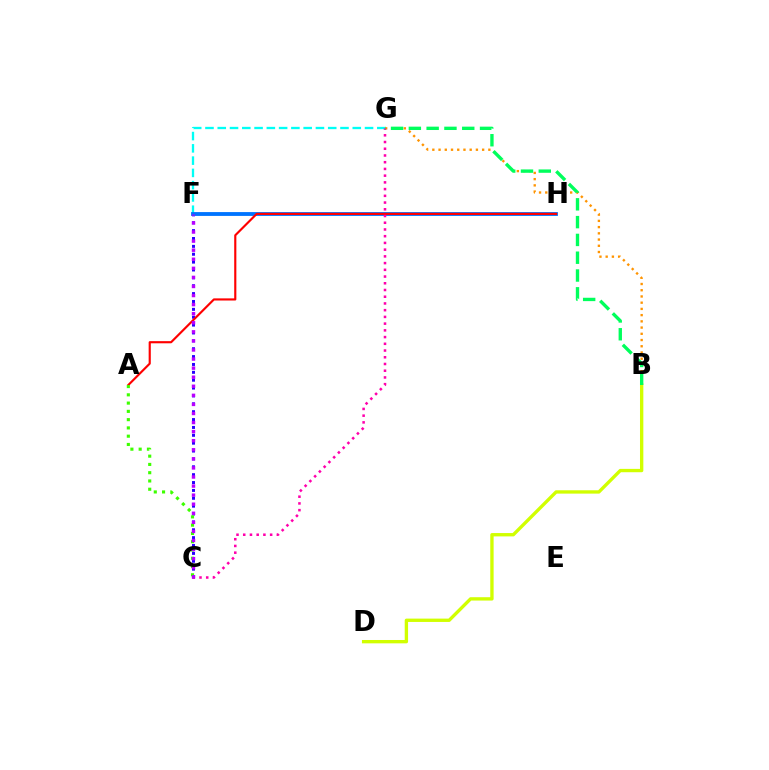{('B', 'D'): [{'color': '#d1ff00', 'line_style': 'solid', 'thickness': 2.41}], ('B', 'G'): [{'color': '#ff9400', 'line_style': 'dotted', 'thickness': 1.69}, {'color': '#00ff5c', 'line_style': 'dashed', 'thickness': 2.42}], ('F', 'G'): [{'color': '#00fff6', 'line_style': 'dashed', 'thickness': 1.67}], ('C', 'F'): [{'color': '#2500ff', 'line_style': 'dotted', 'thickness': 2.14}, {'color': '#b900ff', 'line_style': 'dotted', 'thickness': 2.46}], ('F', 'H'): [{'color': '#0074ff', 'line_style': 'solid', 'thickness': 2.76}], ('A', 'H'): [{'color': '#ff0000', 'line_style': 'solid', 'thickness': 1.55}], ('A', 'C'): [{'color': '#3dff00', 'line_style': 'dotted', 'thickness': 2.25}], ('C', 'G'): [{'color': '#ff00ac', 'line_style': 'dotted', 'thickness': 1.83}]}